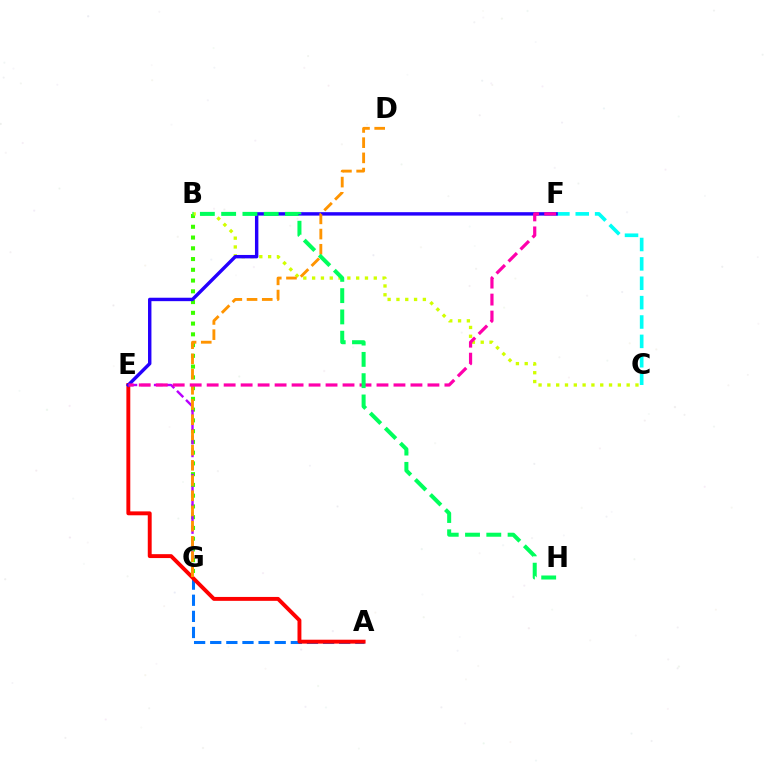{('A', 'G'): [{'color': '#0074ff', 'line_style': 'dashed', 'thickness': 2.19}], ('B', 'G'): [{'color': '#3dff00', 'line_style': 'dotted', 'thickness': 2.92}], ('E', 'G'): [{'color': '#b900ff', 'line_style': 'dashed', 'thickness': 1.74}], ('C', 'F'): [{'color': '#00fff6', 'line_style': 'dashed', 'thickness': 2.63}], ('B', 'C'): [{'color': '#d1ff00', 'line_style': 'dotted', 'thickness': 2.39}], ('A', 'E'): [{'color': '#ff0000', 'line_style': 'solid', 'thickness': 2.81}], ('E', 'F'): [{'color': '#2500ff', 'line_style': 'solid', 'thickness': 2.46}, {'color': '#ff00ac', 'line_style': 'dashed', 'thickness': 2.31}], ('D', 'G'): [{'color': '#ff9400', 'line_style': 'dashed', 'thickness': 2.07}], ('B', 'H'): [{'color': '#00ff5c', 'line_style': 'dashed', 'thickness': 2.89}]}